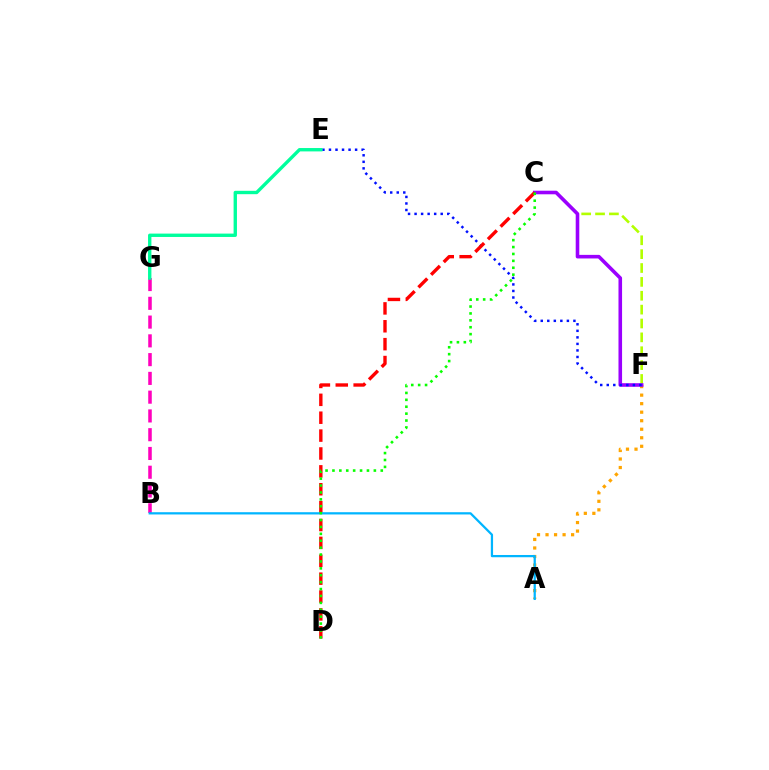{('B', 'G'): [{'color': '#ff00bd', 'line_style': 'dashed', 'thickness': 2.55}], ('A', 'F'): [{'color': '#ffa500', 'line_style': 'dotted', 'thickness': 2.32}], ('C', 'F'): [{'color': '#b3ff00', 'line_style': 'dashed', 'thickness': 1.88}, {'color': '#9b00ff', 'line_style': 'solid', 'thickness': 2.58}], ('E', 'F'): [{'color': '#0010ff', 'line_style': 'dotted', 'thickness': 1.78}], ('C', 'D'): [{'color': '#ff0000', 'line_style': 'dashed', 'thickness': 2.43}, {'color': '#08ff00', 'line_style': 'dotted', 'thickness': 1.88}], ('A', 'B'): [{'color': '#00b5ff', 'line_style': 'solid', 'thickness': 1.62}], ('E', 'G'): [{'color': '#00ff9d', 'line_style': 'solid', 'thickness': 2.42}]}